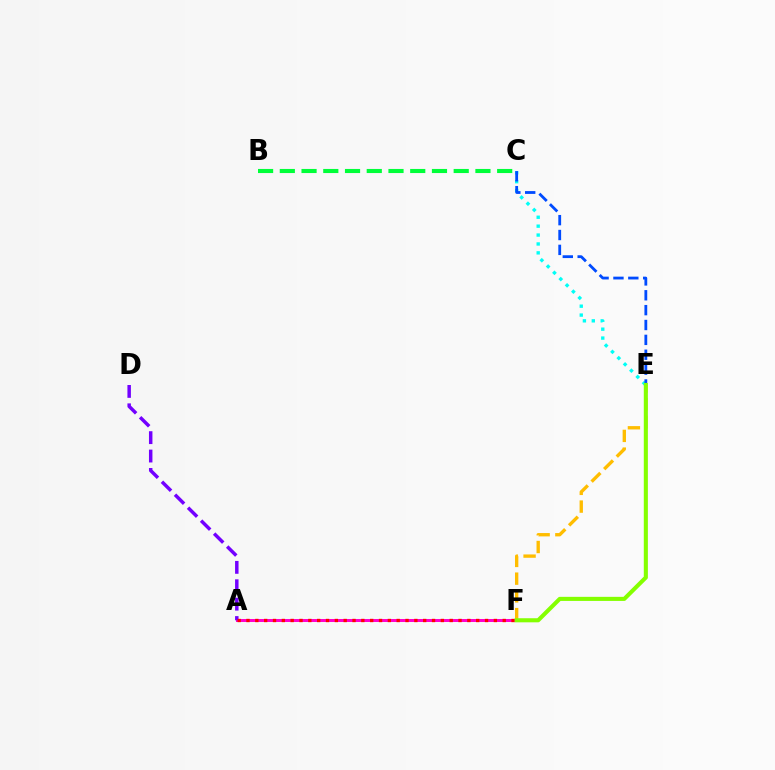{('A', 'F'): [{'color': '#ff00cf', 'line_style': 'solid', 'thickness': 2.16}, {'color': '#ff0000', 'line_style': 'dotted', 'thickness': 2.4}], ('E', 'F'): [{'color': '#ffbd00', 'line_style': 'dashed', 'thickness': 2.41}, {'color': '#84ff00', 'line_style': 'solid', 'thickness': 2.94}], ('B', 'C'): [{'color': '#00ff39', 'line_style': 'dashed', 'thickness': 2.95}], ('A', 'D'): [{'color': '#7200ff', 'line_style': 'dashed', 'thickness': 2.5}], ('C', 'E'): [{'color': '#00fff6', 'line_style': 'dotted', 'thickness': 2.42}, {'color': '#004bff', 'line_style': 'dashed', 'thickness': 2.02}]}